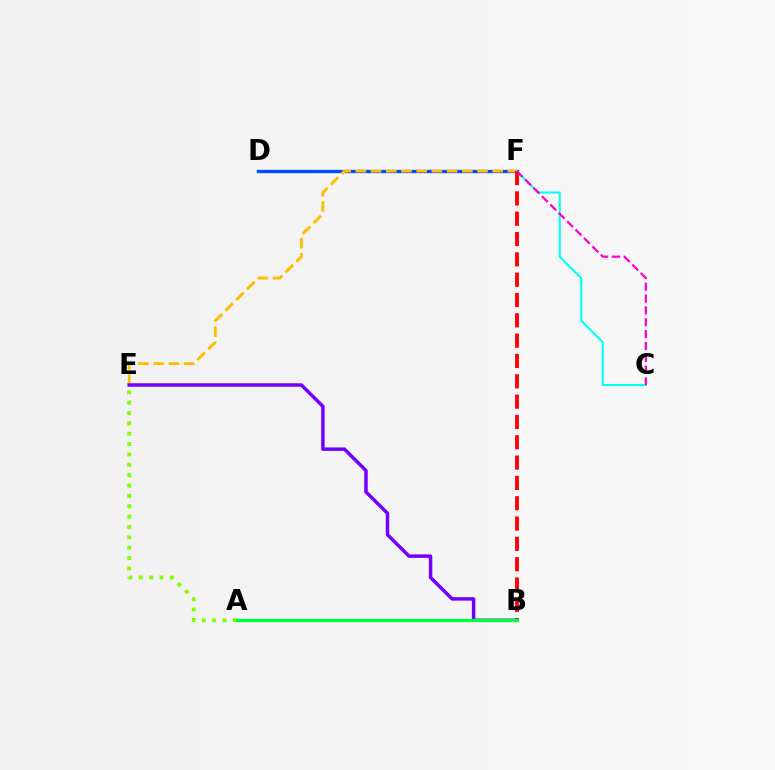{('D', 'F'): [{'color': '#004bff', 'line_style': 'solid', 'thickness': 2.38}], ('A', 'E'): [{'color': '#84ff00', 'line_style': 'dotted', 'thickness': 2.81}], ('C', 'F'): [{'color': '#00fff6', 'line_style': 'solid', 'thickness': 1.52}, {'color': '#ff00cf', 'line_style': 'dashed', 'thickness': 1.61}], ('E', 'F'): [{'color': '#ffbd00', 'line_style': 'dashed', 'thickness': 2.07}], ('B', 'F'): [{'color': '#ff0000', 'line_style': 'dashed', 'thickness': 2.76}], ('B', 'E'): [{'color': '#7200ff', 'line_style': 'solid', 'thickness': 2.5}], ('A', 'B'): [{'color': '#00ff39', 'line_style': 'solid', 'thickness': 2.34}]}